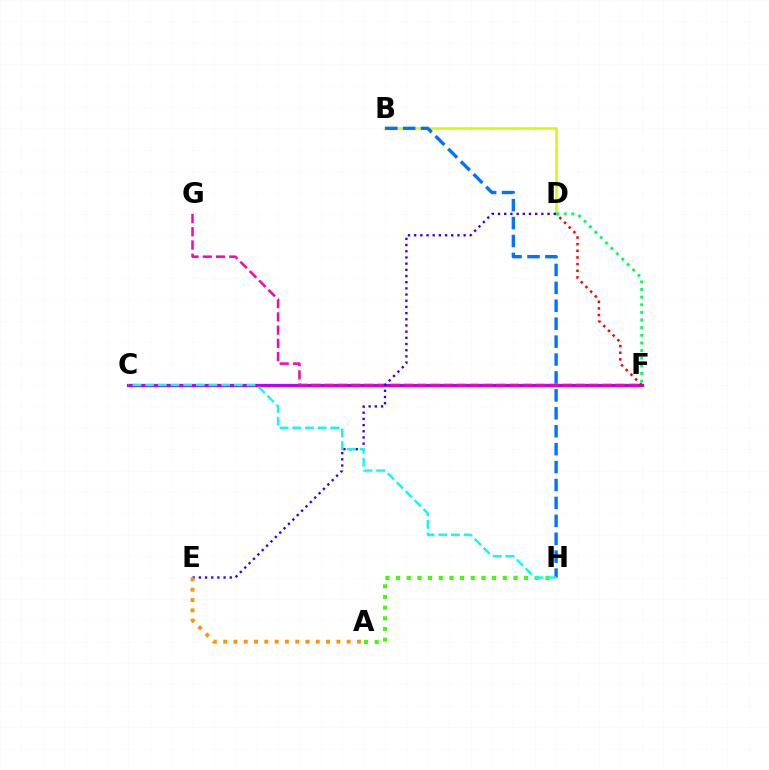{('B', 'D'): [{'color': '#d1ff00', 'line_style': 'solid', 'thickness': 1.93}], ('C', 'F'): [{'color': '#b900ff', 'line_style': 'solid', 'thickness': 2.31}], ('F', 'G'): [{'color': '#ff00ac', 'line_style': 'dashed', 'thickness': 1.8}], ('A', 'H'): [{'color': '#3dff00', 'line_style': 'dotted', 'thickness': 2.9}], ('B', 'H'): [{'color': '#0074ff', 'line_style': 'dashed', 'thickness': 2.43}], ('D', 'E'): [{'color': '#2500ff', 'line_style': 'dotted', 'thickness': 1.68}], ('C', 'H'): [{'color': '#00fff6', 'line_style': 'dashed', 'thickness': 1.72}], ('A', 'E'): [{'color': '#ff9400', 'line_style': 'dotted', 'thickness': 2.8}], ('D', 'F'): [{'color': '#ff0000', 'line_style': 'dotted', 'thickness': 1.81}, {'color': '#00ff5c', 'line_style': 'dotted', 'thickness': 2.07}]}